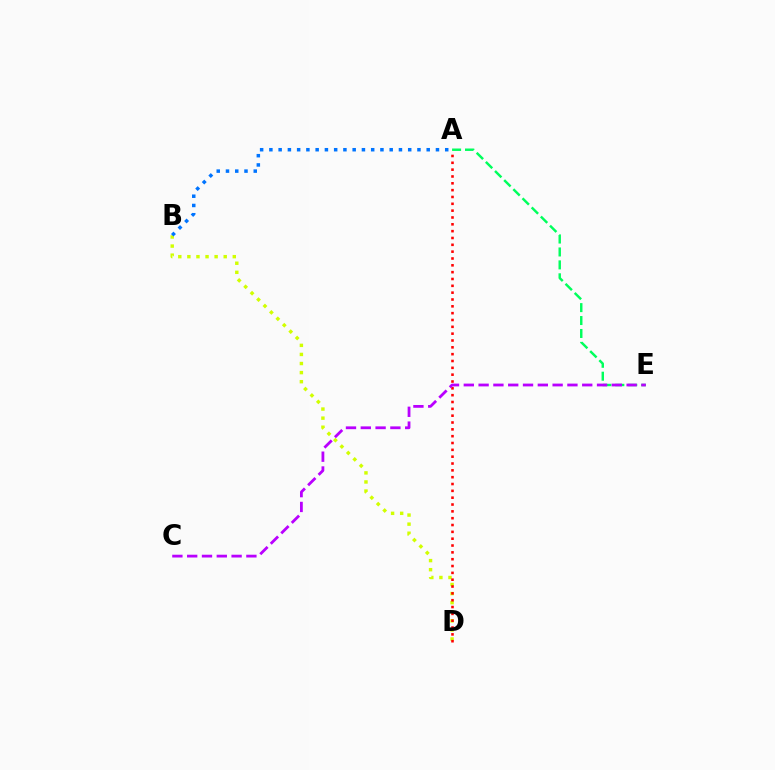{('B', 'D'): [{'color': '#d1ff00', 'line_style': 'dotted', 'thickness': 2.47}], ('A', 'E'): [{'color': '#00ff5c', 'line_style': 'dashed', 'thickness': 1.76}], ('A', 'B'): [{'color': '#0074ff', 'line_style': 'dotted', 'thickness': 2.51}], ('A', 'D'): [{'color': '#ff0000', 'line_style': 'dotted', 'thickness': 1.86}], ('C', 'E'): [{'color': '#b900ff', 'line_style': 'dashed', 'thickness': 2.01}]}